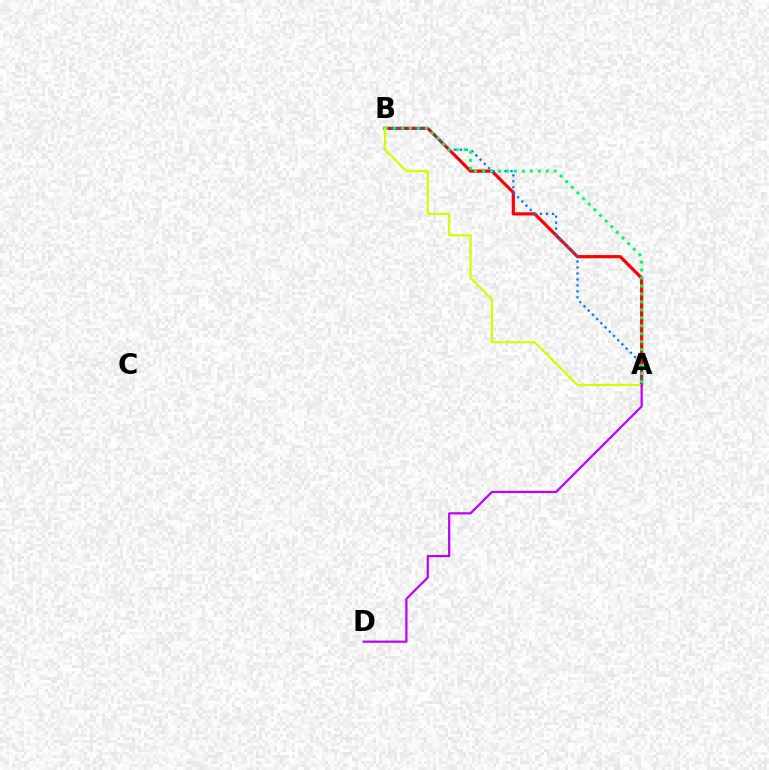{('A', 'B'): [{'color': '#ff0000', 'line_style': 'solid', 'thickness': 2.3}, {'color': '#0074ff', 'line_style': 'dotted', 'thickness': 1.62}, {'color': '#00ff5c', 'line_style': 'dotted', 'thickness': 2.16}, {'color': '#d1ff00', 'line_style': 'solid', 'thickness': 1.58}], ('A', 'D'): [{'color': '#b900ff', 'line_style': 'solid', 'thickness': 1.59}]}